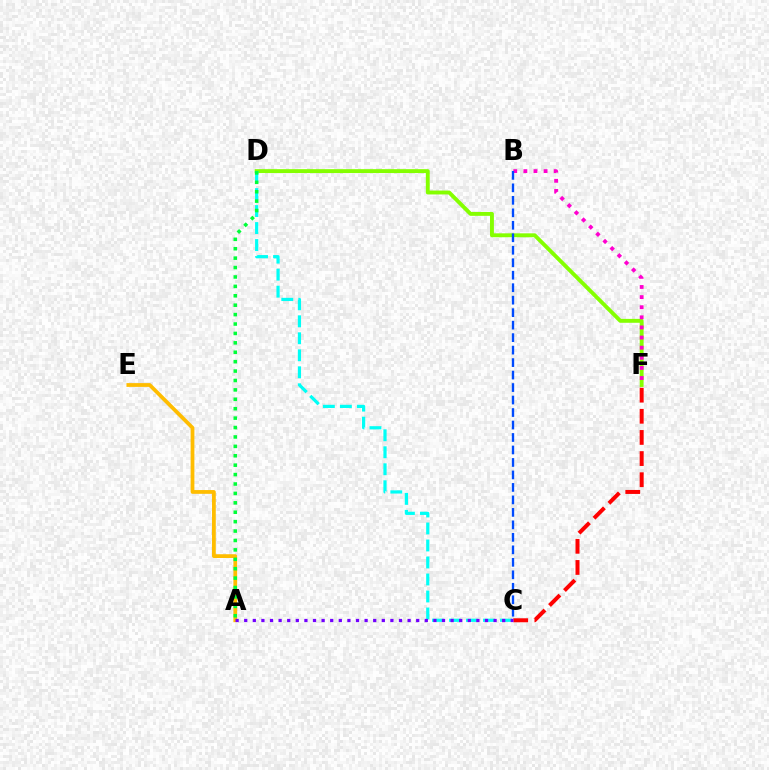{('A', 'E'): [{'color': '#ffbd00', 'line_style': 'solid', 'thickness': 2.71}], ('D', 'F'): [{'color': '#84ff00', 'line_style': 'solid', 'thickness': 2.8}], ('B', 'F'): [{'color': '#ff00cf', 'line_style': 'dotted', 'thickness': 2.75}], ('C', 'D'): [{'color': '#00fff6', 'line_style': 'dashed', 'thickness': 2.31}], ('C', 'F'): [{'color': '#ff0000', 'line_style': 'dashed', 'thickness': 2.87}], ('A', 'D'): [{'color': '#00ff39', 'line_style': 'dotted', 'thickness': 2.56}], ('B', 'C'): [{'color': '#004bff', 'line_style': 'dashed', 'thickness': 1.7}], ('A', 'C'): [{'color': '#7200ff', 'line_style': 'dotted', 'thickness': 2.34}]}